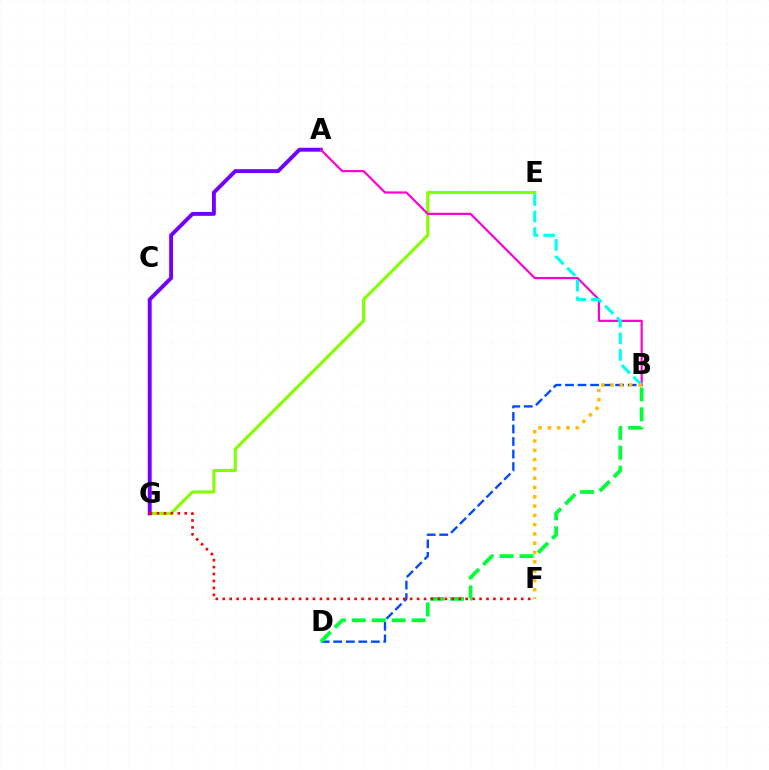{('E', 'G'): [{'color': '#84ff00', 'line_style': 'solid', 'thickness': 2.23}], ('A', 'G'): [{'color': '#7200ff', 'line_style': 'solid', 'thickness': 2.81}], ('B', 'D'): [{'color': '#004bff', 'line_style': 'dashed', 'thickness': 1.7}, {'color': '#00ff39', 'line_style': 'dashed', 'thickness': 2.71}], ('A', 'B'): [{'color': '#ff00cf', 'line_style': 'solid', 'thickness': 1.58}], ('B', 'E'): [{'color': '#00fff6', 'line_style': 'dashed', 'thickness': 2.25}], ('F', 'G'): [{'color': '#ff0000', 'line_style': 'dotted', 'thickness': 1.89}], ('B', 'F'): [{'color': '#ffbd00', 'line_style': 'dotted', 'thickness': 2.52}]}